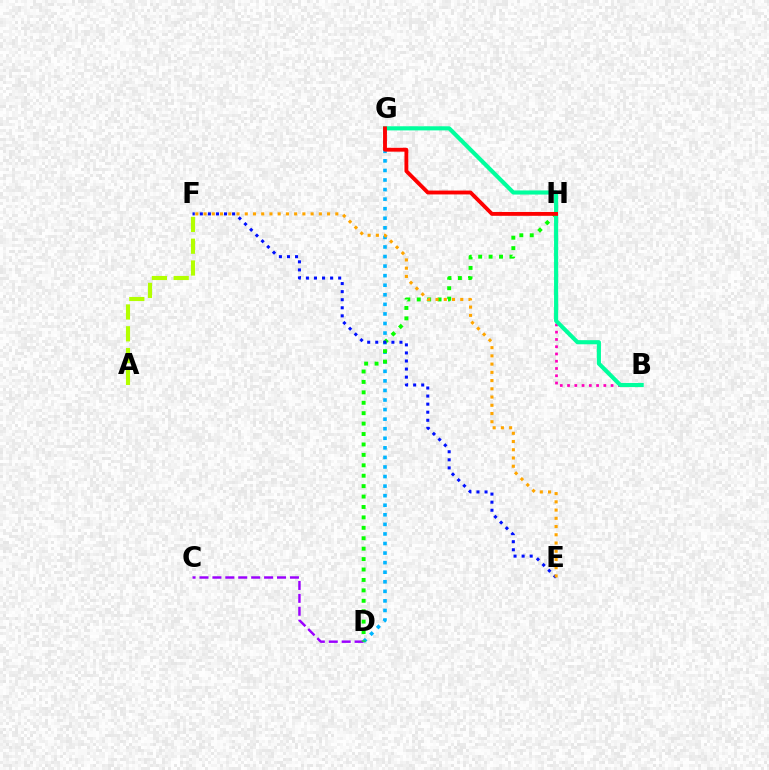{('B', 'H'): [{'color': '#ff00bd', 'line_style': 'dotted', 'thickness': 1.97}], ('D', 'G'): [{'color': '#00b5ff', 'line_style': 'dotted', 'thickness': 2.6}], ('C', 'D'): [{'color': '#9b00ff', 'line_style': 'dashed', 'thickness': 1.76}], ('D', 'H'): [{'color': '#08ff00', 'line_style': 'dotted', 'thickness': 2.83}], ('E', 'F'): [{'color': '#0010ff', 'line_style': 'dotted', 'thickness': 2.19}, {'color': '#ffa500', 'line_style': 'dotted', 'thickness': 2.24}], ('B', 'G'): [{'color': '#00ff9d', 'line_style': 'solid', 'thickness': 2.97}], ('G', 'H'): [{'color': '#ff0000', 'line_style': 'solid', 'thickness': 2.78}], ('A', 'F'): [{'color': '#b3ff00', 'line_style': 'dashed', 'thickness': 2.96}]}